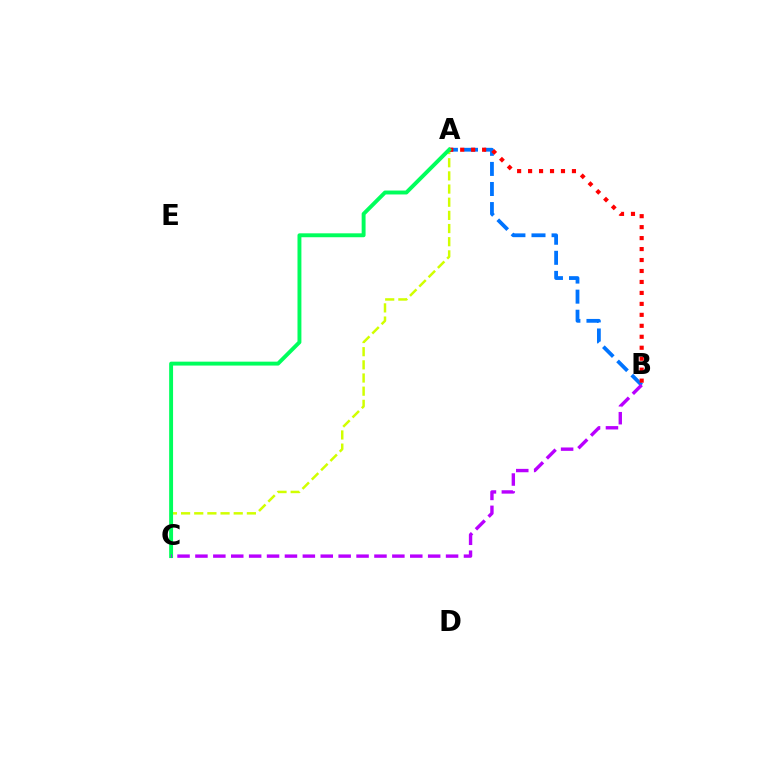{('A', 'C'): [{'color': '#d1ff00', 'line_style': 'dashed', 'thickness': 1.79}, {'color': '#00ff5c', 'line_style': 'solid', 'thickness': 2.82}], ('A', 'B'): [{'color': '#0074ff', 'line_style': 'dashed', 'thickness': 2.73}, {'color': '#ff0000', 'line_style': 'dotted', 'thickness': 2.98}], ('B', 'C'): [{'color': '#b900ff', 'line_style': 'dashed', 'thickness': 2.43}]}